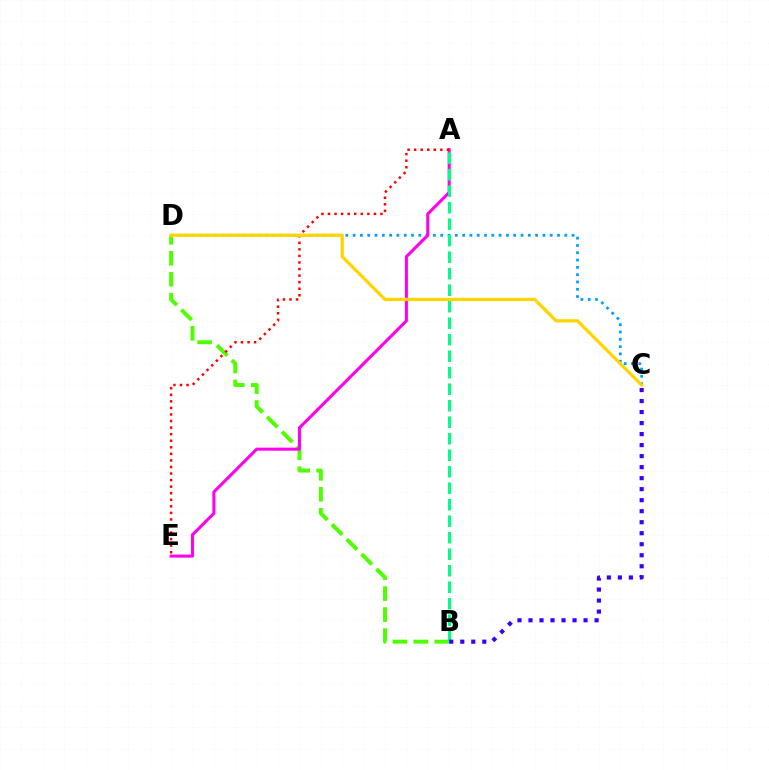{('C', 'D'): [{'color': '#009eff', 'line_style': 'dotted', 'thickness': 1.98}, {'color': '#ffd500', 'line_style': 'solid', 'thickness': 2.36}], ('B', 'D'): [{'color': '#4fff00', 'line_style': 'dashed', 'thickness': 2.85}], ('A', 'E'): [{'color': '#ff00ed', 'line_style': 'solid', 'thickness': 2.2}, {'color': '#ff0000', 'line_style': 'dotted', 'thickness': 1.78}], ('A', 'B'): [{'color': '#00ff86', 'line_style': 'dashed', 'thickness': 2.24}], ('B', 'C'): [{'color': '#3700ff', 'line_style': 'dotted', 'thickness': 2.99}]}